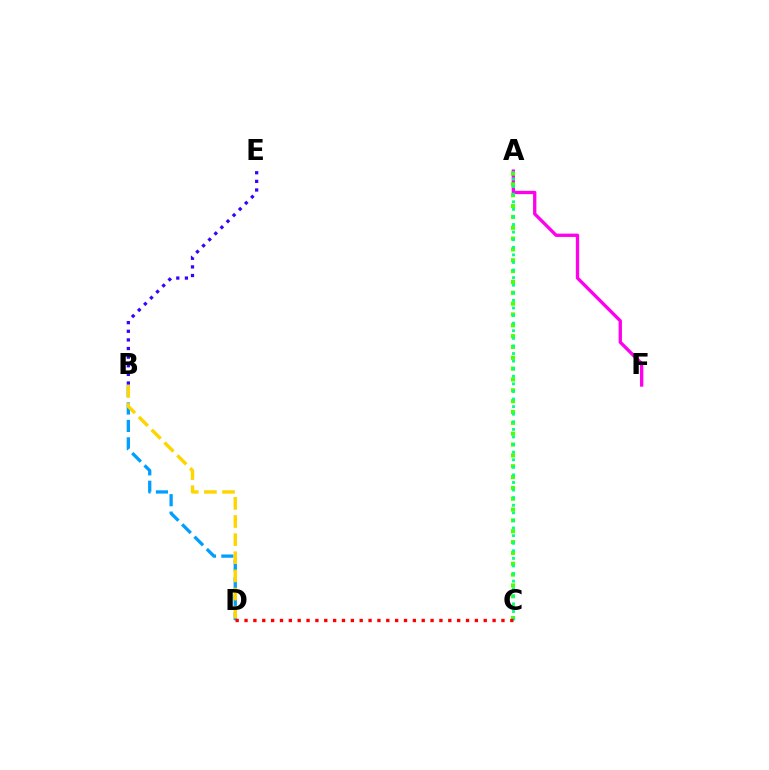{('B', 'D'): [{'color': '#009eff', 'line_style': 'dashed', 'thickness': 2.37}, {'color': '#ffd500', 'line_style': 'dashed', 'thickness': 2.46}], ('A', 'F'): [{'color': '#ff00ed', 'line_style': 'solid', 'thickness': 2.39}], ('B', 'E'): [{'color': '#3700ff', 'line_style': 'dotted', 'thickness': 2.34}], ('A', 'C'): [{'color': '#4fff00', 'line_style': 'dotted', 'thickness': 2.94}, {'color': '#00ff86', 'line_style': 'dotted', 'thickness': 2.06}], ('C', 'D'): [{'color': '#ff0000', 'line_style': 'dotted', 'thickness': 2.41}]}